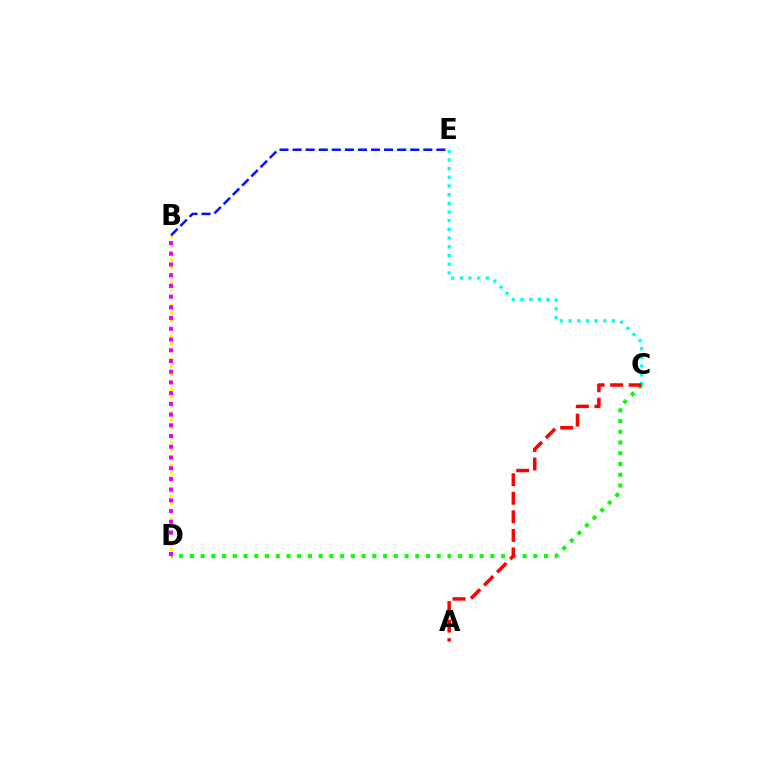{('B', 'D'): [{'color': '#fcf500', 'line_style': 'dotted', 'thickness': 2.07}, {'color': '#ee00ff', 'line_style': 'dotted', 'thickness': 2.91}], ('B', 'E'): [{'color': '#0010ff', 'line_style': 'dashed', 'thickness': 1.78}], ('C', 'D'): [{'color': '#08ff00', 'line_style': 'dotted', 'thickness': 2.92}], ('C', 'E'): [{'color': '#00fff6', 'line_style': 'dotted', 'thickness': 2.36}], ('A', 'C'): [{'color': '#ff0000', 'line_style': 'dashed', 'thickness': 2.52}]}